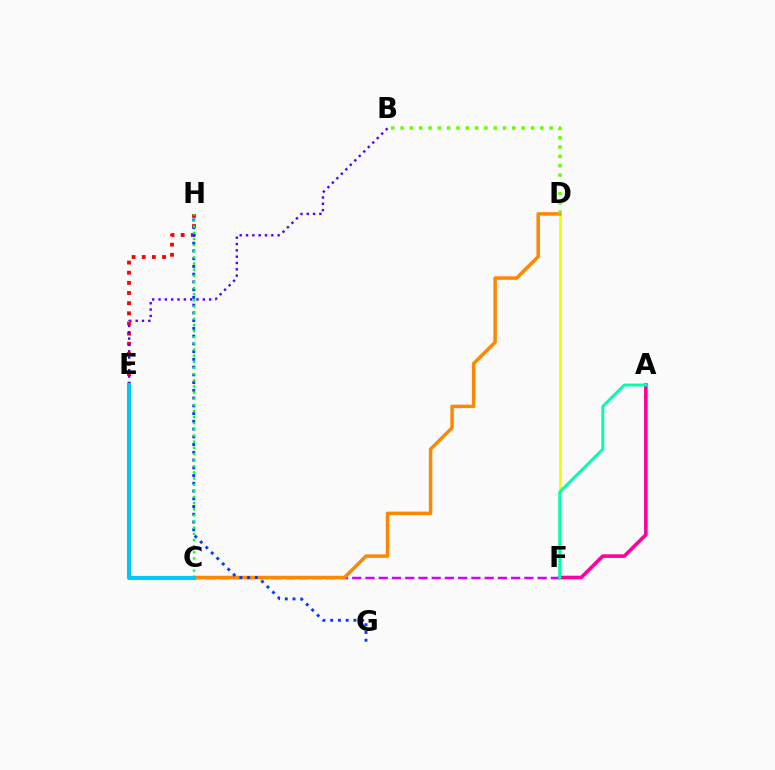{('D', 'F'): [{'color': '#eeff00', 'line_style': 'solid', 'thickness': 1.95}], ('A', 'F'): [{'color': '#ff00a0', 'line_style': 'solid', 'thickness': 2.6}, {'color': '#00ffaf', 'line_style': 'solid', 'thickness': 2.09}], ('C', 'F'): [{'color': '#d600ff', 'line_style': 'dashed', 'thickness': 1.8}], ('C', 'D'): [{'color': '#ff8800', 'line_style': 'solid', 'thickness': 2.51}], ('E', 'H'): [{'color': '#ff0000', 'line_style': 'dotted', 'thickness': 2.76}], ('G', 'H'): [{'color': '#003fff', 'line_style': 'dotted', 'thickness': 2.1}], ('C', 'H'): [{'color': '#00ff27', 'line_style': 'dotted', 'thickness': 1.67}], ('B', 'E'): [{'color': '#4f00ff', 'line_style': 'dotted', 'thickness': 1.72}], ('C', 'E'): [{'color': '#00c7ff', 'line_style': 'solid', 'thickness': 2.93}], ('B', 'D'): [{'color': '#66ff00', 'line_style': 'dotted', 'thickness': 2.53}]}